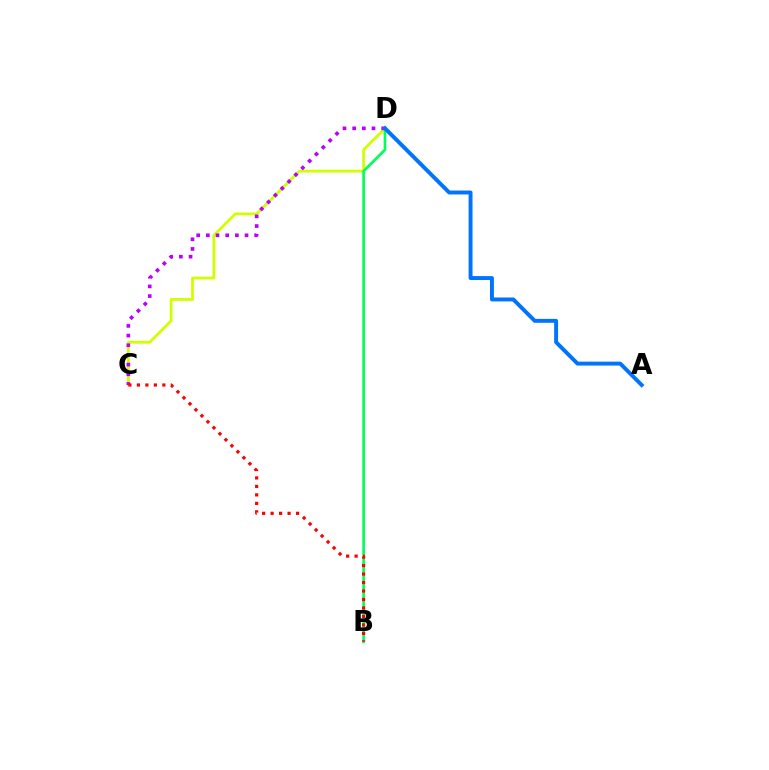{('C', 'D'): [{'color': '#d1ff00', 'line_style': 'solid', 'thickness': 2.0}, {'color': '#b900ff', 'line_style': 'dotted', 'thickness': 2.63}], ('B', 'D'): [{'color': '#00ff5c', 'line_style': 'solid', 'thickness': 1.92}], ('B', 'C'): [{'color': '#ff0000', 'line_style': 'dotted', 'thickness': 2.3}], ('A', 'D'): [{'color': '#0074ff', 'line_style': 'solid', 'thickness': 2.83}]}